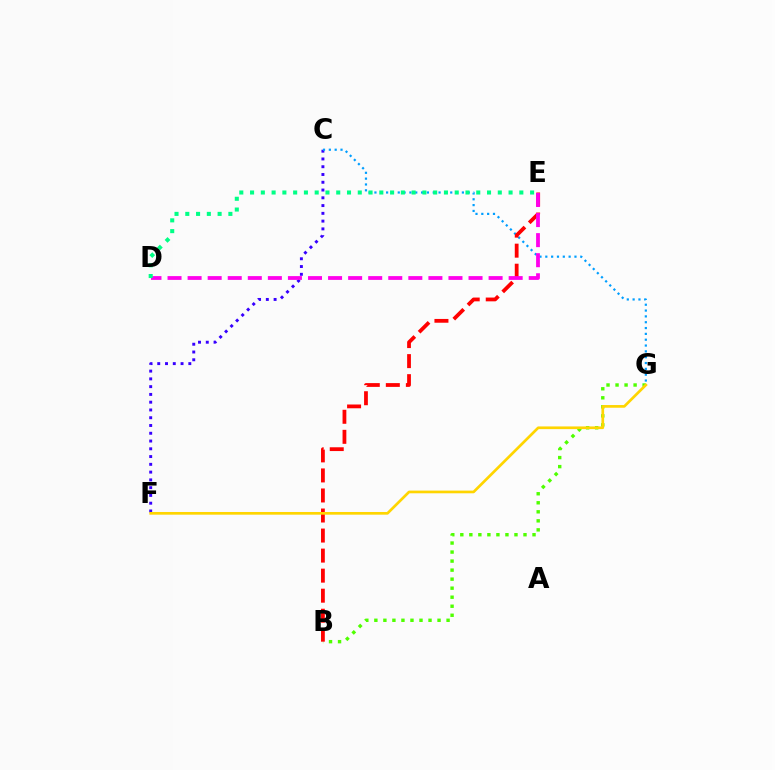{('B', 'G'): [{'color': '#4fff00', 'line_style': 'dotted', 'thickness': 2.45}], ('C', 'F'): [{'color': '#3700ff', 'line_style': 'dotted', 'thickness': 2.11}], ('C', 'G'): [{'color': '#009eff', 'line_style': 'dotted', 'thickness': 1.58}], ('B', 'E'): [{'color': '#ff0000', 'line_style': 'dashed', 'thickness': 2.72}], ('F', 'G'): [{'color': '#ffd500', 'line_style': 'solid', 'thickness': 1.93}], ('D', 'E'): [{'color': '#ff00ed', 'line_style': 'dashed', 'thickness': 2.73}, {'color': '#00ff86', 'line_style': 'dotted', 'thickness': 2.93}]}